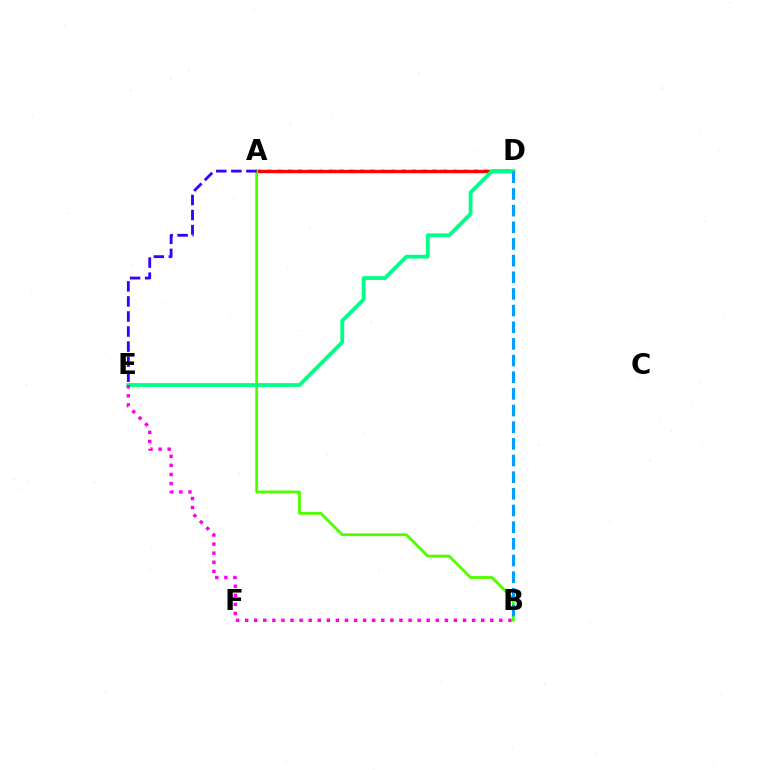{('A', 'D'): [{'color': '#ffd500', 'line_style': 'dotted', 'thickness': 2.81}, {'color': '#ff0000', 'line_style': 'solid', 'thickness': 2.41}], ('A', 'B'): [{'color': '#4fff00', 'line_style': 'solid', 'thickness': 2.03}], ('A', 'E'): [{'color': '#3700ff', 'line_style': 'dashed', 'thickness': 2.04}], ('D', 'E'): [{'color': '#00ff86', 'line_style': 'solid', 'thickness': 2.73}], ('B', 'E'): [{'color': '#ff00ed', 'line_style': 'dotted', 'thickness': 2.47}], ('B', 'D'): [{'color': '#009eff', 'line_style': 'dashed', 'thickness': 2.26}]}